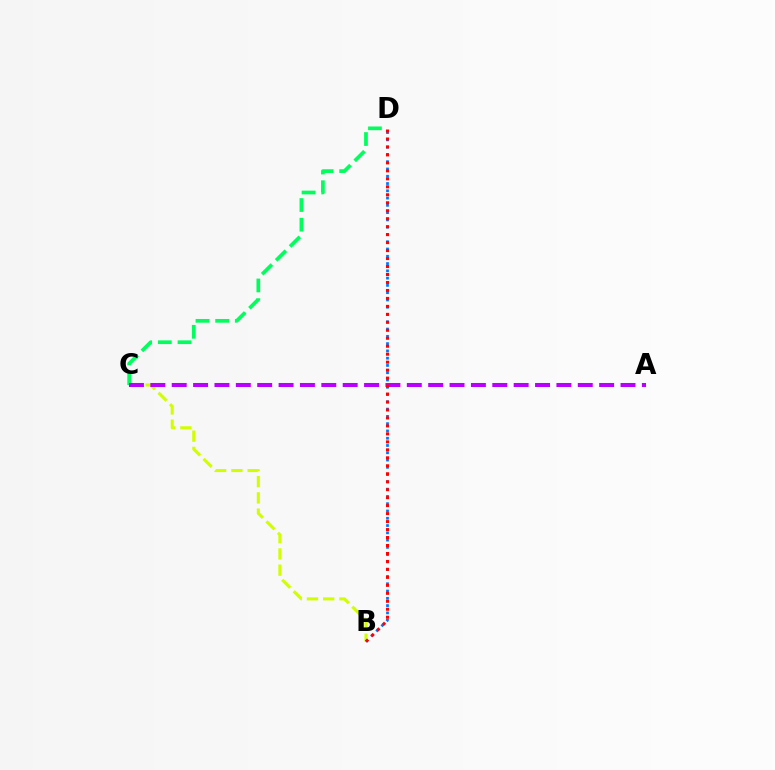{('C', 'D'): [{'color': '#00ff5c', 'line_style': 'dashed', 'thickness': 2.67}], ('B', 'C'): [{'color': '#d1ff00', 'line_style': 'dashed', 'thickness': 2.21}], ('B', 'D'): [{'color': '#0074ff', 'line_style': 'dotted', 'thickness': 1.98}, {'color': '#ff0000', 'line_style': 'dotted', 'thickness': 2.17}], ('A', 'C'): [{'color': '#b900ff', 'line_style': 'dashed', 'thickness': 2.9}]}